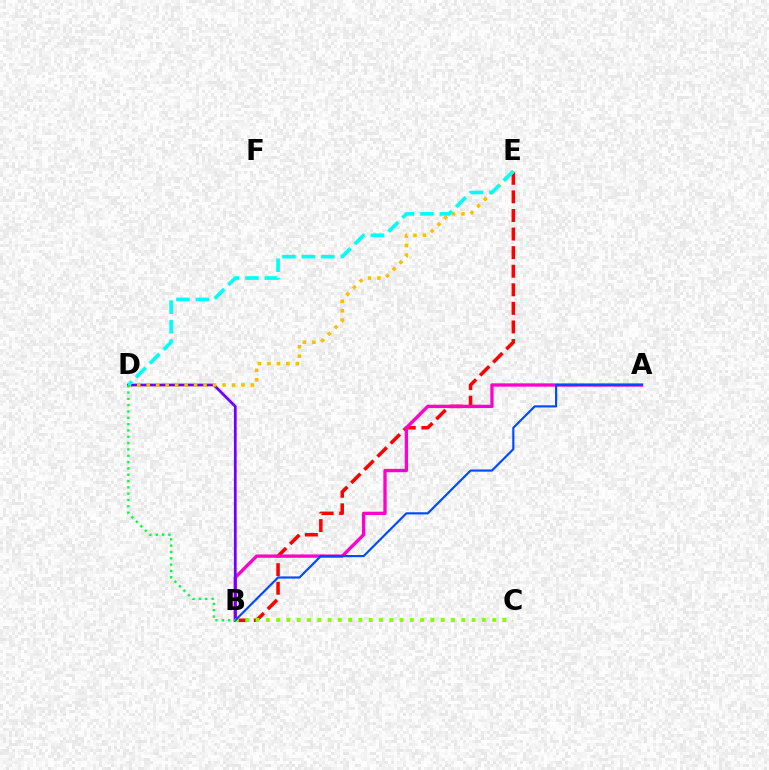{('B', 'E'): [{'color': '#ff0000', 'line_style': 'dashed', 'thickness': 2.52}], ('A', 'B'): [{'color': '#ff00cf', 'line_style': 'solid', 'thickness': 2.39}, {'color': '#004bff', 'line_style': 'solid', 'thickness': 1.56}], ('B', 'D'): [{'color': '#7200ff', 'line_style': 'solid', 'thickness': 1.99}, {'color': '#00ff39', 'line_style': 'dotted', 'thickness': 1.72}], ('B', 'C'): [{'color': '#84ff00', 'line_style': 'dotted', 'thickness': 2.8}], ('D', 'E'): [{'color': '#ffbd00', 'line_style': 'dotted', 'thickness': 2.57}, {'color': '#00fff6', 'line_style': 'dashed', 'thickness': 2.64}]}